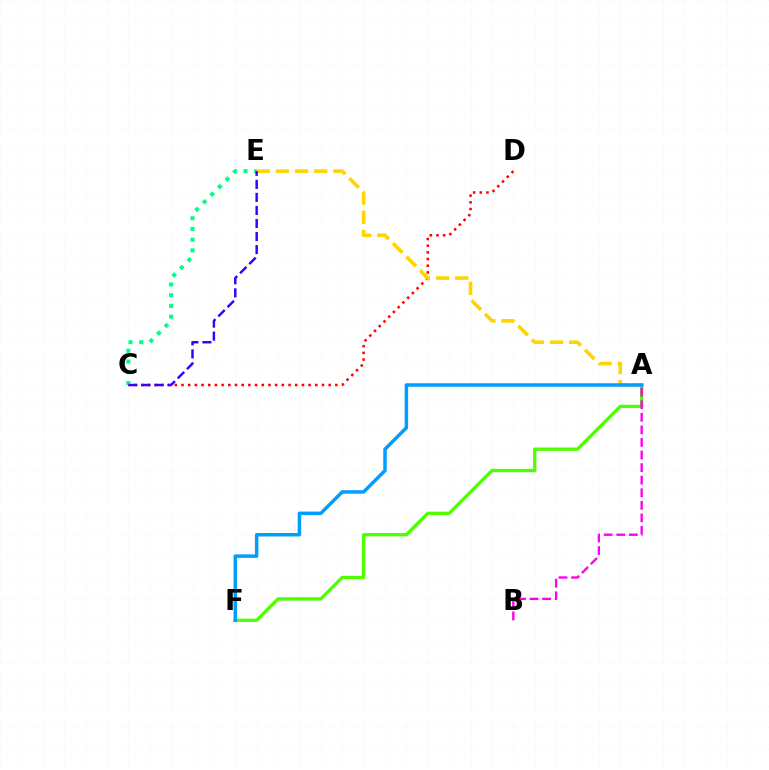{('C', 'D'): [{'color': '#ff0000', 'line_style': 'dotted', 'thickness': 1.82}], ('A', 'F'): [{'color': '#4fff00', 'line_style': 'solid', 'thickness': 2.39}, {'color': '#009eff', 'line_style': 'solid', 'thickness': 2.52}], ('C', 'E'): [{'color': '#00ff86', 'line_style': 'dotted', 'thickness': 2.92}, {'color': '#3700ff', 'line_style': 'dashed', 'thickness': 1.77}], ('A', 'B'): [{'color': '#ff00ed', 'line_style': 'dashed', 'thickness': 1.71}], ('A', 'E'): [{'color': '#ffd500', 'line_style': 'dashed', 'thickness': 2.6}]}